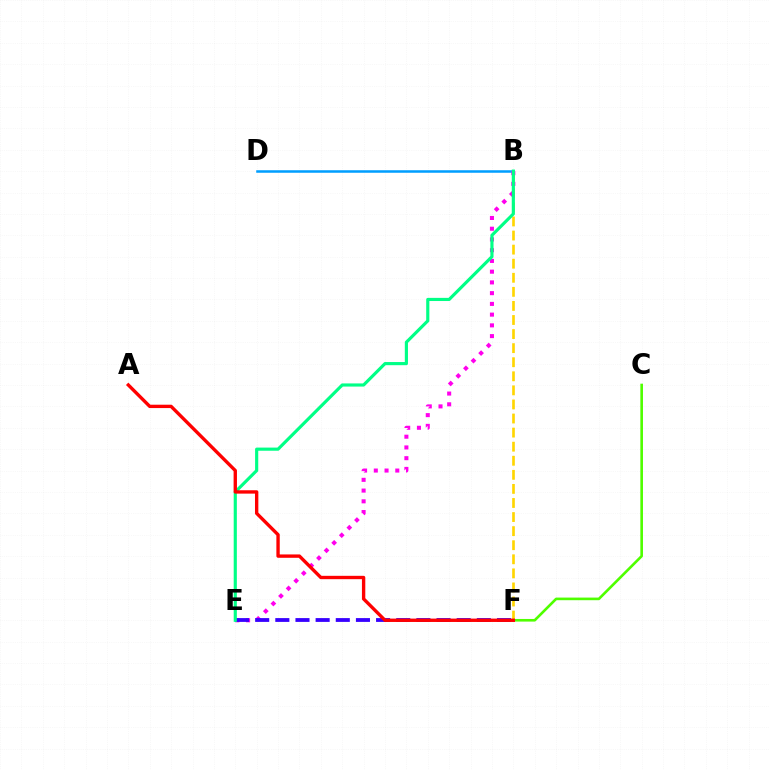{('B', 'F'): [{'color': '#ffd500', 'line_style': 'dashed', 'thickness': 1.91}], ('B', 'D'): [{'color': '#009eff', 'line_style': 'solid', 'thickness': 1.82}], ('B', 'E'): [{'color': '#ff00ed', 'line_style': 'dotted', 'thickness': 2.92}, {'color': '#00ff86', 'line_style': 'solid', 'thickness': 2.27}], ('E', 'F'): [{'color': '#3700ff', 'line_style': 'dashed', 'thickness': 2.74}], ('C', 'F'): [{'color': '#4fff00', 'line_style': 'solid', 'thickness': 1.89}], ('A', 'F'): [{'color': '#ff0000', 'line_style': 'solid', 'thickness': 2.42}]}